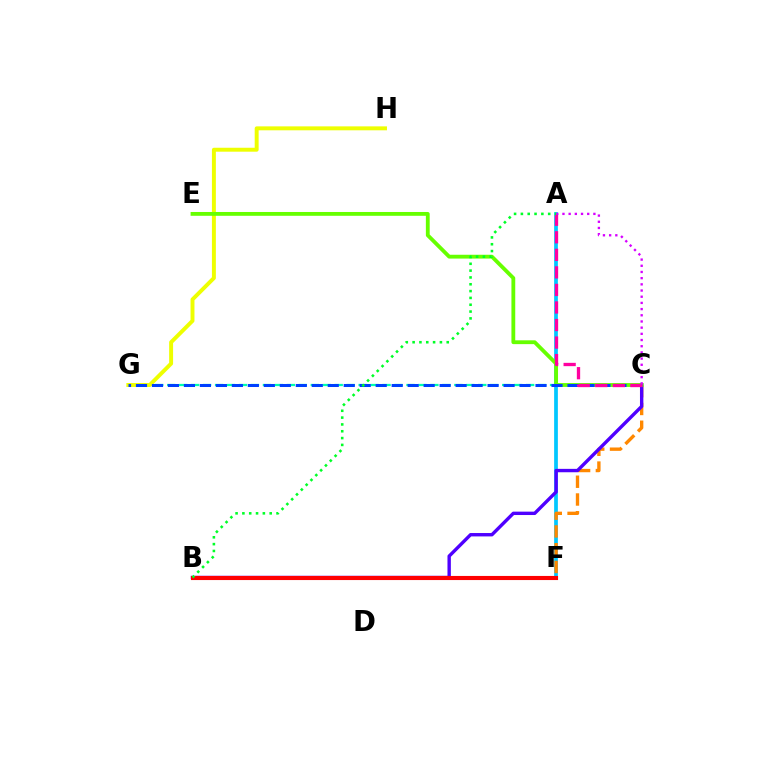{('A', 'F'): [{'color': '#00c7ff', 'line_style': 'solid', 'thickness': 2.68}], ('C', 'F'): [{'color': '#ff8800', 'line_style': 'dashed', 'thickness': 2.41}], ('C', 'G'): [{'color': '#00ffaf', 'line_style': 'dashed', 'thickness': 1.63}, {'color': '#003fff', 'line_style': 'dashed', 'thickness': 2.17}], ('G', 'H'): [{'color': '#eeff00', 'line_style': 'solid', 'thickness': 2.84}], ('B', 'C'): [{'color': '#4f00ff', 'line_style': 'solid', 'thickness': 2.44}], ('C', 'E'): [{'color': '#66ff00', 'line_style': 'solid', 'thickness': 2.75}], ('B', 'F'): [{'color': '#ff0000', 'line_style': 'solid', 'thickness': 2.96}], ('A', 'C'): [{'color': '#ff00a0', 'line_style': 'dashed', 'thickness': 2.38}, {'color': '#d600ff', 'line_style': 'dotted', 'thickness': 1.68}], ('A', 'B'): [{'color': '#00ff27', 'line_style': 'dotted', 'thickness': 1.85}]}